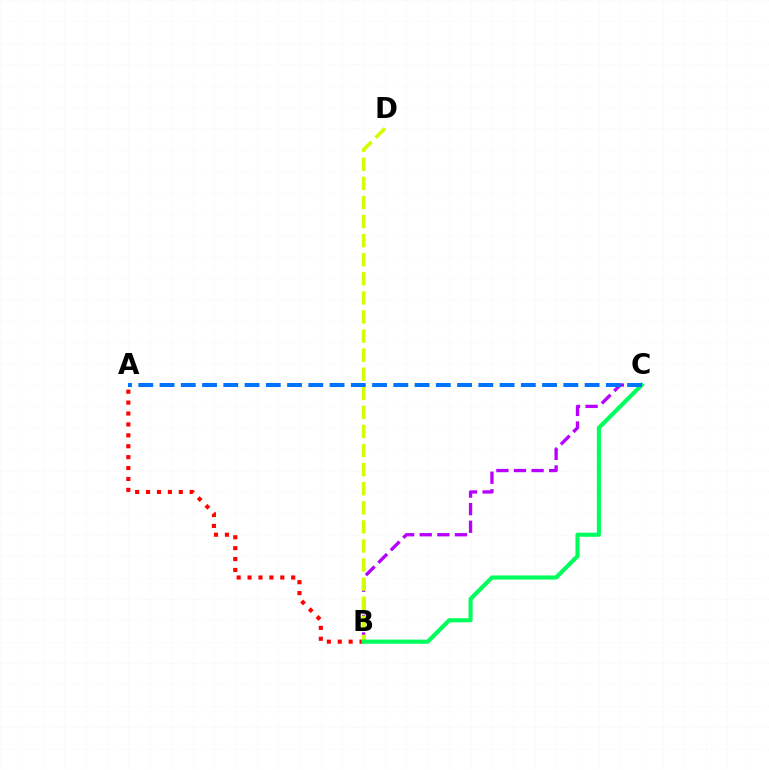{('B', 'C'): [{'color': '#b900ff', 'line_style': 'dashed', 'thickness': 2.39}, {'color': '#00ff5c', 'line_style': 'solid', 'thickness': 2.97}], ('A', 'B'): [{'color': '#ff0000', 'line_style': 'dotted', 'thickness': 2.96}], ('B', 'D'): [{'color': '#d1ff00', 'line_style': 'dashed', 'thickness': 2.59}], ('A', 'C'): [{'color': '#0074ff', 'line_style': 'dashed', 'thickness': 2.89}]}